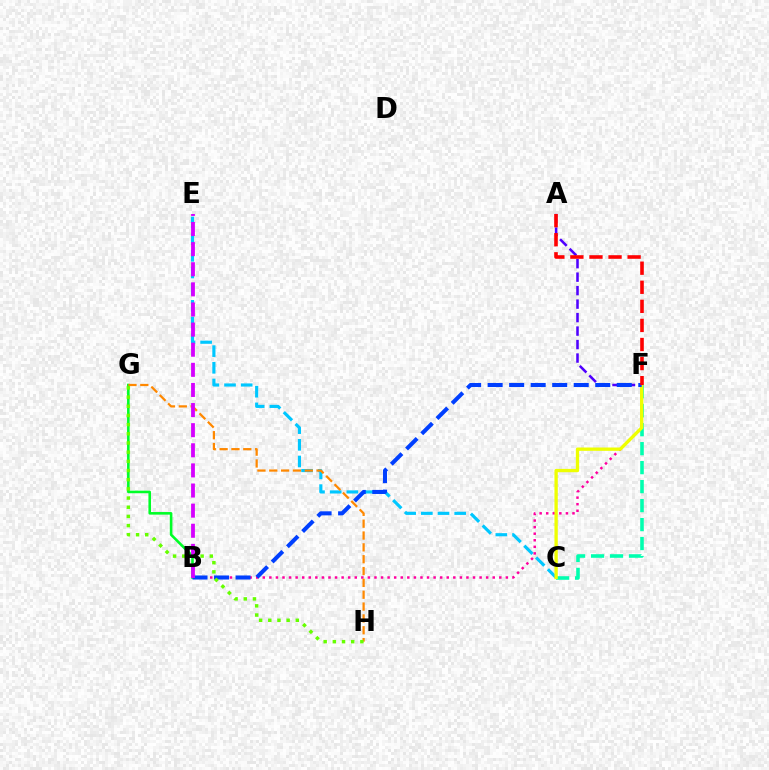{('C', 'E'): [{'color': '#00c7ff', 'line_style': 'dashed', 'thickness': 2.26}], ('B', 'G'): [{'color': '#00ff27', 'line_style': 'solid', 'thickness': 1.87}], ('B', 'F'): [{'color': '#ff00a0', 'line_style': 'dotted', 'thickness': 1.79}, {'color': '#003fff', 'line_style': 'dashed', 'thickness': 2.92}], ('G', 'H'): [{'color': '#ff8800', 'line_style': 'dashed', 'thickness': 1.61}, {'color': '#66ff00', 'line_style': 'dotted', 'thickness': 2.49}], ('A', 'F'): [{'color': '#4f00ff', 'line_style': 'dashed', 'thickness': 1.83}, {'color': '#ff0000', 'line_style': 'dashed', 'thickness': 2.59}], ('C', 'F'): [{'color': '#00ffaf', 'line_style': 'dashed', 'thickness': 2.58}, {'color': '#eeff00', 'line_style': 'solid', 'thickness': 2.39}], ('B', 'E'): [{'color': '#d600ff', 'line_style': 'dashed', 'thickness': 2.73}]}